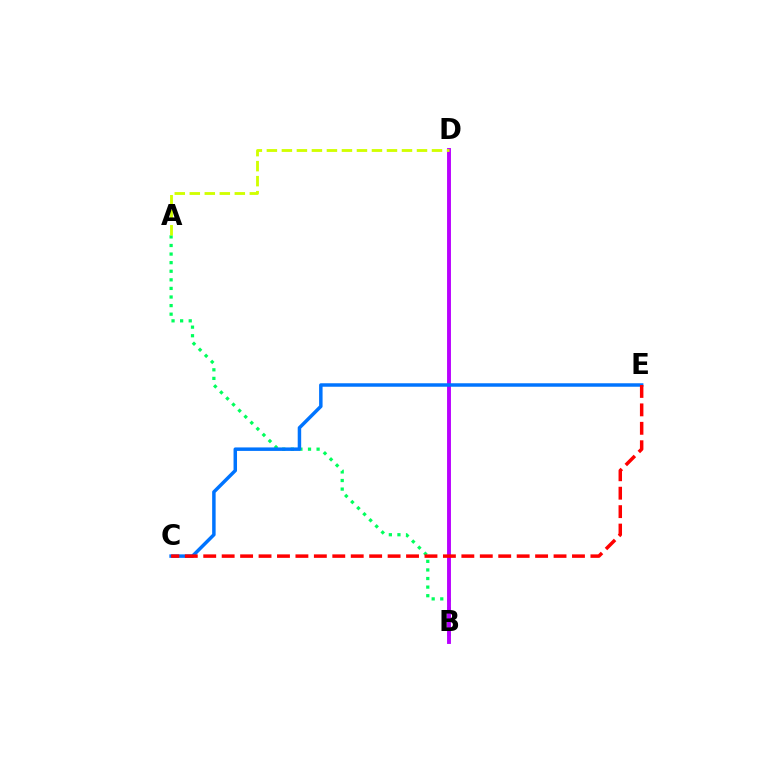{('A', 'B'): [{'color': '#00ff5c', 'line_style': 'dotted', 'thickness': 2.33}], ('B', 'D'): [{'color': '#b900ff', 'line_style': 'solid', 'thickness': 2.8}], ('C', 'E'): [{'color': '#0074ff', 'line_style': 'solid', 'thickness': 2.5}, {'color': '#ff0000', 'line_style': 'dashed', 'thickness': 2.5}], ('A', 'D'): [{'color': '#d1ff00', 'line_style': 'dashed', 'thickness': 2.04}]}